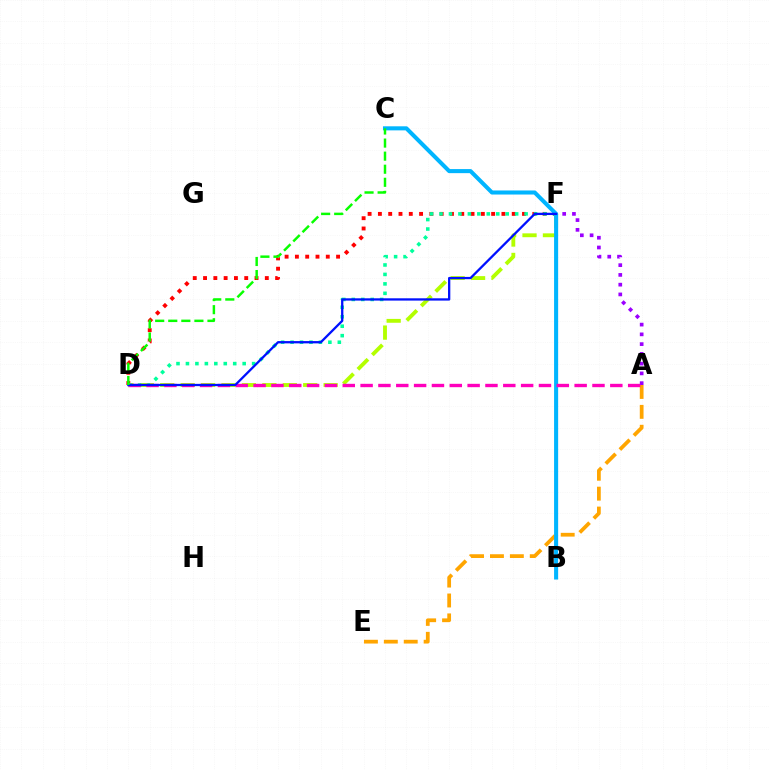{('A', 'F'): [{'color': '#9b00ff', 'line_style': 'dotted', 'thickness': 2.65}], ('D', 'F'): [{'color': '#ff0000', 'line_style': 'dotted', 'thickness': 2.8}, {'color': '#b3ff00', 'line_style': 'dashed', 'thickness': 2.77}, {'color': '#00ff9d', 'line_style': 'dotted', 'thickness': 2.57}, {'color': '#0010ff', 'line_style': 'solid', 'thickness': 1.65}], ('A', 'E'): [{'color': '#ffa500', 'line_style': 'dashed', 'thickness': 2.7}], ('B', 'C'): [{'color': '#00b5ff', 'line_style': 'solid', 'thickness': 2.93}], ('A', 'D'): [{'color': '#ff00bd', 'line_style': 'dashed', 'thickness': 2.42}], ('C', 'D'): [{'color': '#08ff00', 'line_style': 'dashed', 'thickness': 1.78}]}